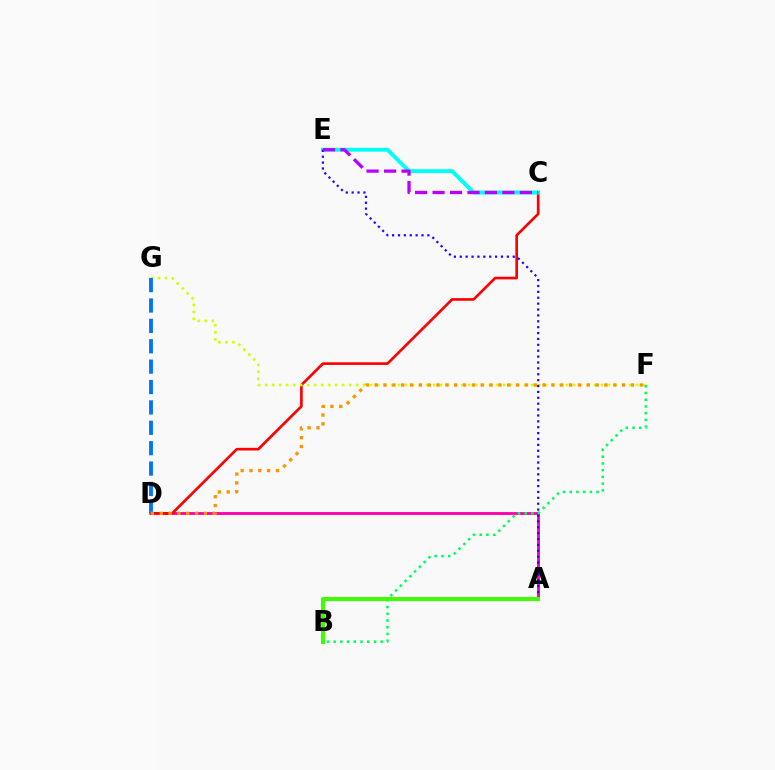{('A', 'D'): [{'color': '#ff00ac', 'line_style': 'solid', 'thickness': 2.06}], ('C', 'D'): [{'color': '#ff0000', 'line_style': 'solid', 'thickness': 1.92}], ('C', 'E'): [{'color': '#00fff6', 'line_style': 'solid', 'thickness': 2.81}, {'color': '#b900ff', 'line_style': 'dashed', 'thickness': 2.37}], ('F', 'G'): [{'color': '#d1ff00', 'line_style': 'dotted', 'thickness': 1.9}], ('A', 'E'): [{'color': '#2500ff', 'line_style': 'dotted', 'thickness': 1.6}], ('D', 'G'): [{'color': '#0074ff', 'line_style': 'dashed', 'thickness': 2.77}], ('D', 'F'): [{'color': '#ff9400', 'line_style': 'dotted', 'thickness': 2.4}], ('B', 'F'): [{'color': '#00ff5c', 'line_style': 'dotted', 'thickness': 1.83}], ('A', 'B'): [{'color': '#3dff00', 'line_style': 'solid', 'thickness': 2.9}]}